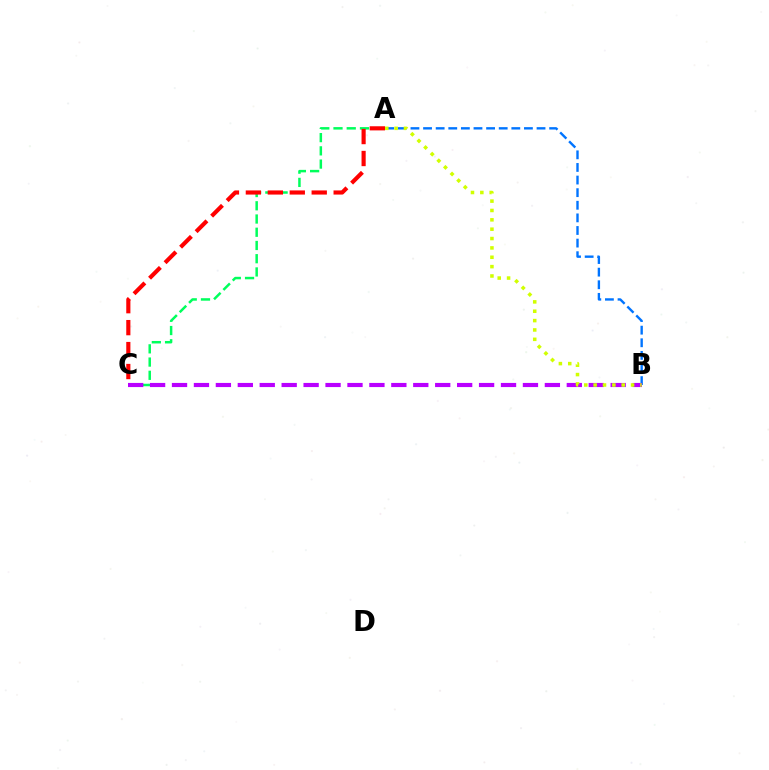{('A', 'B'): [{'color': '#0074ff', 'line_style': 'dashed', 'thickness': 1.71}, {'color': '#d1ff00', 'line_style': 'dotted', 'thickness': 2.54}], ('A', 'C'): [{'color': '#00ff5c', 'line_style': 'dashed', 'thickness': 1.8}, {'color': '#ff0000', 'line_style': 'dashed', 'thickness': 2.98}], ('B', 'C'): [{'color': '#b900ff', 'line_style': 'dashed', 'thickness': 2.98}]}